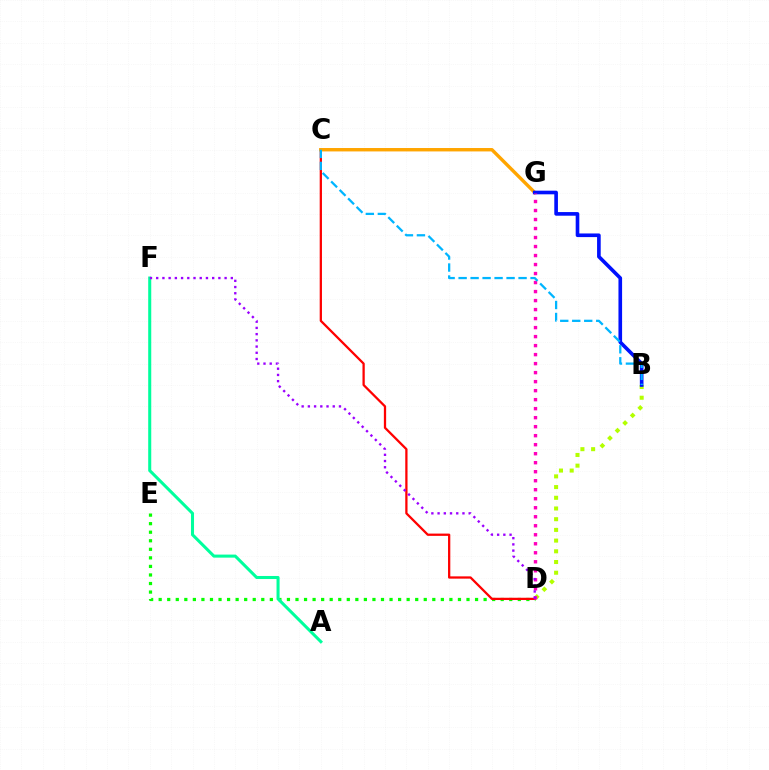{('D', 'E'): [{'color': '#08ff00', 'line_style': 'dotted', 'thickness': 2.32}], ('C', 'D'): [{'color': '#ff0000', 'line_style': 'solid', 'thickness': 1.64}], ('B', 'D'): [{'color': '#b3ff00', 'line_style': 'dotted', 'thickness': 2.91}], ('C', 'G'): [{'color': '#ffa500', 'line_style': 'solid', 'thickness': 2.45}], ('B', 'G'): [{'color': '#0010ff', 'line_style': 'solid', 'thickness': 2.62}], ('A', 'F'): [{'color': '#00ff9d', 'line_style': 'solid', 'thickness': 2.19}], ('D', 'G'): [{'color': '#ff00bd', 'line_style': 'dotted', 'thickness': 2.45}], ('D', 'F'): [{'color': '#9b00ff', 'line_style': 'dotted', 'thickness': 1.69}], ('B', 'C'): [{'color': '#00b5ff', 'line_style': 'dashed', 'thickness': 1.63}]}